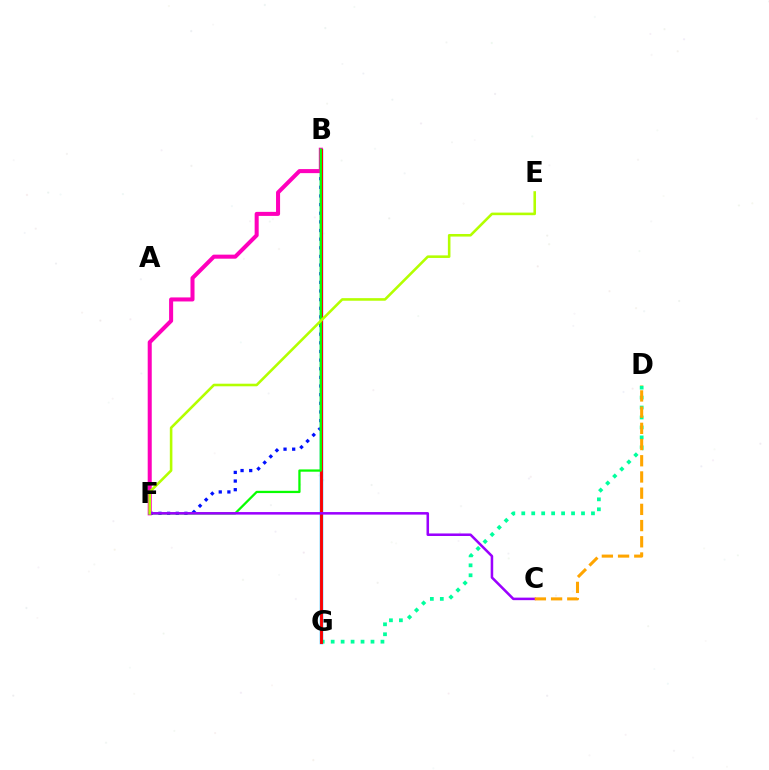{('B', 'F'): [{'color': '#0010ff', 'line_style': 'dotted', 'thickness': 2.35}, {'color': '#ff00bd', 'line_style': 'solid', 'thickness': 2.91}, {'color': '#08ff00', 'line_style': 'solid', 'thickness': 1.64}], ('B', 'G'): [{'color': '#00b5ff', 'line_style': 'solid', 'thickness': 2.5}, {'color': '#ff0000', 'line_style': 'solid', 'thickness': 2.07}], ('D', 'G'): [{'color': '#00ff9d', 'line_style': 'dotted', 'thickness': 2.71}], ('C', 'F'): [{'color': '#9b00ff', 'line_style': 'solid', 'thickness': 1.83}], ('C', 'D'): [{'color': '#ffa500', 'line_style': 'dashed', 'thickness': 2.2}], ('E', 'F'): [{'color': '#b3ff00', 'line_style': 'solid', 'thickness': 1.86}]}